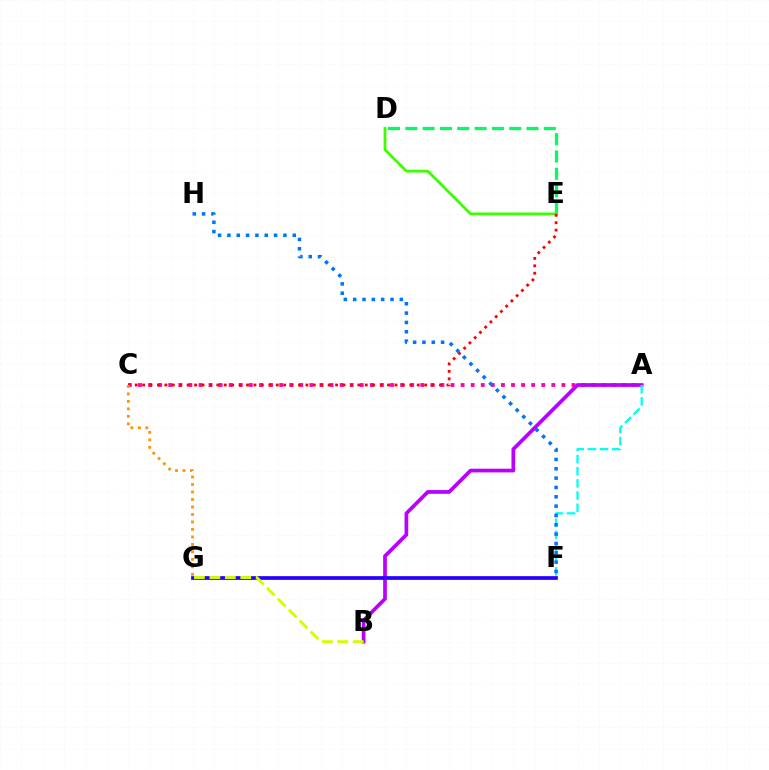{('A', 'C'): [{'color': '#ff00ac', 'line_style': 'dotted', 'thickness': 2.74}], ('A', 'B'): [{'color': '#b900ff', 'line_style': 'solid', 'thickness': 2.68}], ('D', 'E'): [{'color': '#00ff5c', 'line_style': 'dashed', 'thickness': 2.35}, {'color': '#3dff00', 'line_style': 'solid', 'thickness': 2.02}], ('F', 'G'): [{'color': '#2500ff', 'line_style': 'solid', 'thickness': 2.66}], ('B', 'G'): [{'color': '#d1ff00', 'line_style': 'dashed', 'thickness': 2.1}], ('A', 'F'): [{'color': '#00fff6', 'line_style': 'dashed', 'thickness': 1.65}], ('C', 'E'): [{'color': '#ff0000', 'line_style': 'dotted', 'thickness': 2.02}], ('F', 'H'): [{'color': '#0074ff', 'line_style': 'dotted', 'thickness': 2.54}], ('C', 'G'): [{'color': '#ff9400', 'line_style': 'dotted', 'thickness': 2.03}]}